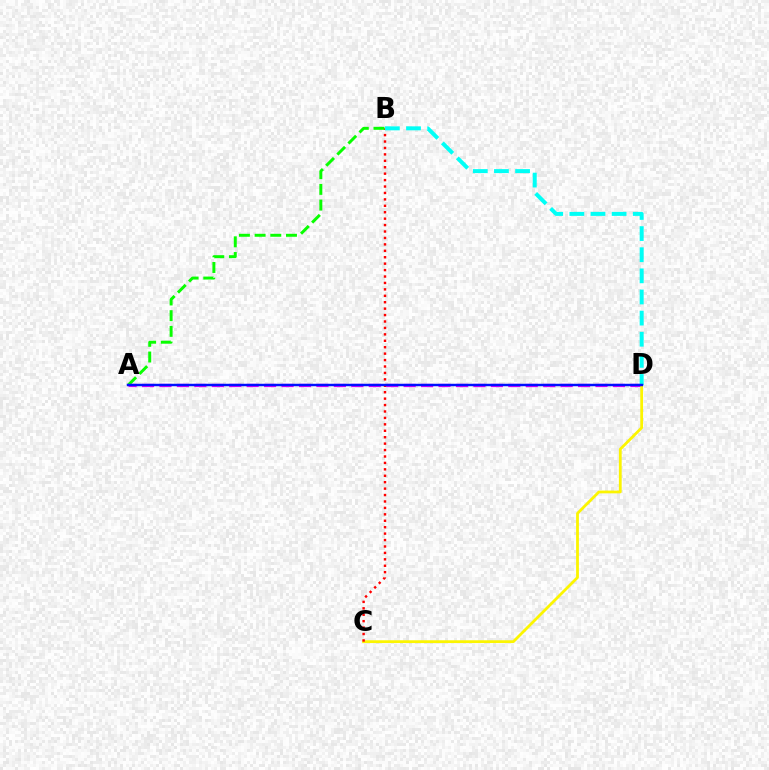{('A', 'D'): [{'color': '#ee00ff', 'line_style': 'dashed', 'thickness': 2.37}, {'color': '#0010ff', 'line_style': 'solid', 'thickness': 1.77}], ('C', 'D'): [{'color': '#fcf500', 'line_style': 'solid', 'thickness': 2.01}], ('B', 'C'): [{'color': '#ff0000', 'line_style': 'dotted', 'thickness': 1.75}], ('A', 'B'): [{'color': '#08ff00', 'line_style': 'dashed', 'thickness': 2.13}], ('B', 'D'): [{'color': '#00fff6', 'line_style': 'dashed', 'thickness': 2.87}]}